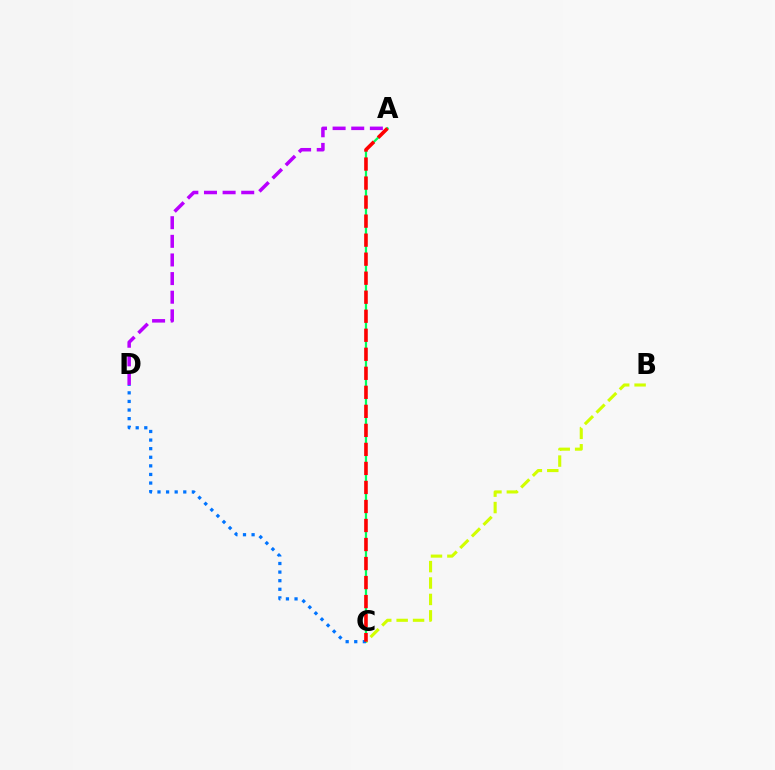{('A', 'C'): [{'color': '#00ff5c', 'line_style': 'solid', 'thickness': 1.61}, {'color': '#ff0000', 'line_style': 'dashed', 'thickness': 2.58}], ('A', 'D'): [{'color': '#b900ff', 'line_style': 'dashed', 'thickness': 2.53}], ('B', 'C'): [{'color': '#d1ff00', 'line_style': 'dashed', 'thickness': 2.23}], ('C', 'D'): [{'color': '#0074ff', 'line_style': 'dotted', 'thickness': 2.34}]}